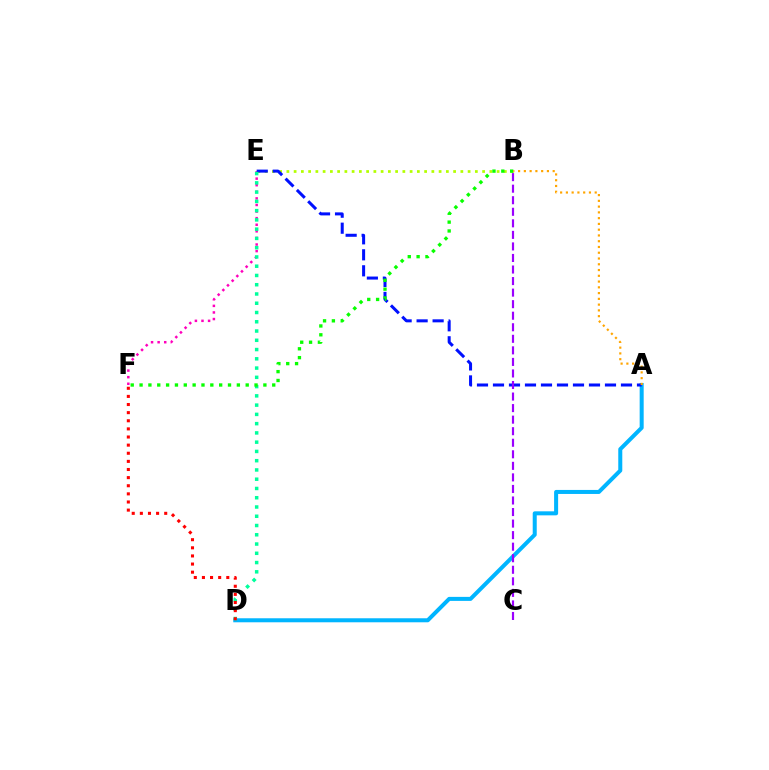{('A', 'D'): [{'color': '#00b5ff', 'line_style': 'solid', 'thickness': 2.89}], ('E', 'F'): [{'color': '#ff00bd', 'line_style': 'dotted', 'thickness': 1.79}], ('B', 'E'): [{'color': '#b3ff00', 'line_style': 'dotted', 'thickness': 1.97}], ('A', 'E'): [{'color': '#0010ff', 'line_style': 'dashed', 'thickness': 2.17}], ('D', 'E'): [{'color': '#00ff9d', 'line_style': 'dotted', 'thickness': 2.52}], ('D', 'F'): [{'color': '#ff0000', 'line_style': 'dotted', 'thickness': 2.21}], ('B', 'C'): [{'color': '#9b00ff', 'line_style': 'dashed', 'thickness': 1.57}], ('B', 'F'): [{'color': '#08ff00', 'line_style': 'dotted', 'thickness': 2.4}], ('A', 'B'): [{'color': '#ffa500', 'line_style': 'dotted', 'thickness': 1.57}]}